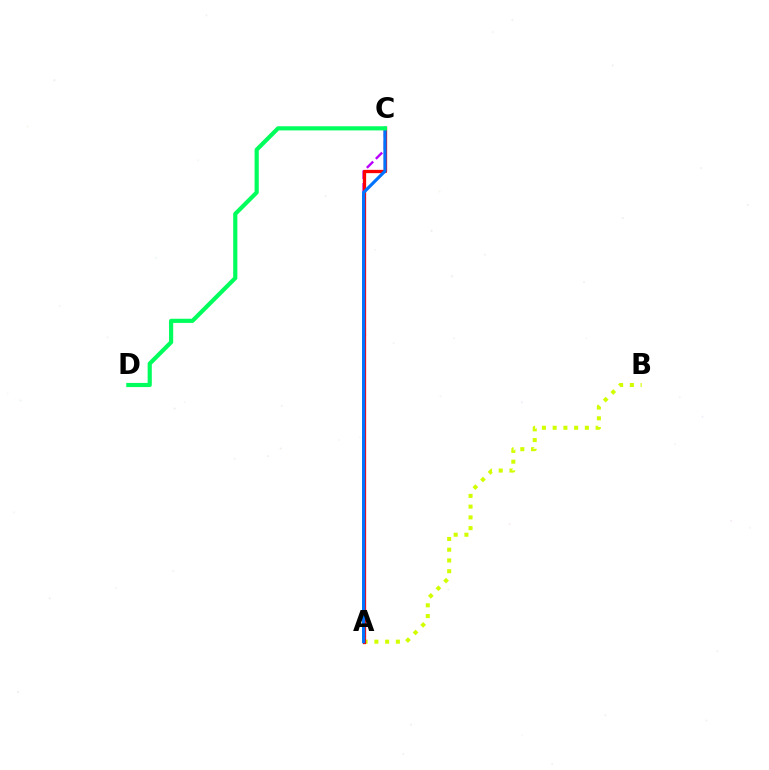{('A', 'C'): [{'color': '#b900ff', 'line_style': 'dashed', 'thickness': 1.73}, {'color': '#ff0000', 'line_style': 'solid', 'thickness': 2.36}, {'color': '#0074ff', 'line_style': 'solid', 'thickness': 2.28}], ('A', 'B'): [{'color': '#d1ff00', 'line_style': 'dotted', 'thickness': 2.92}], ('C', 'D'): [{'color': '#00ff5c', 'line_style': 'solid', 'thickness': 2.99}]}